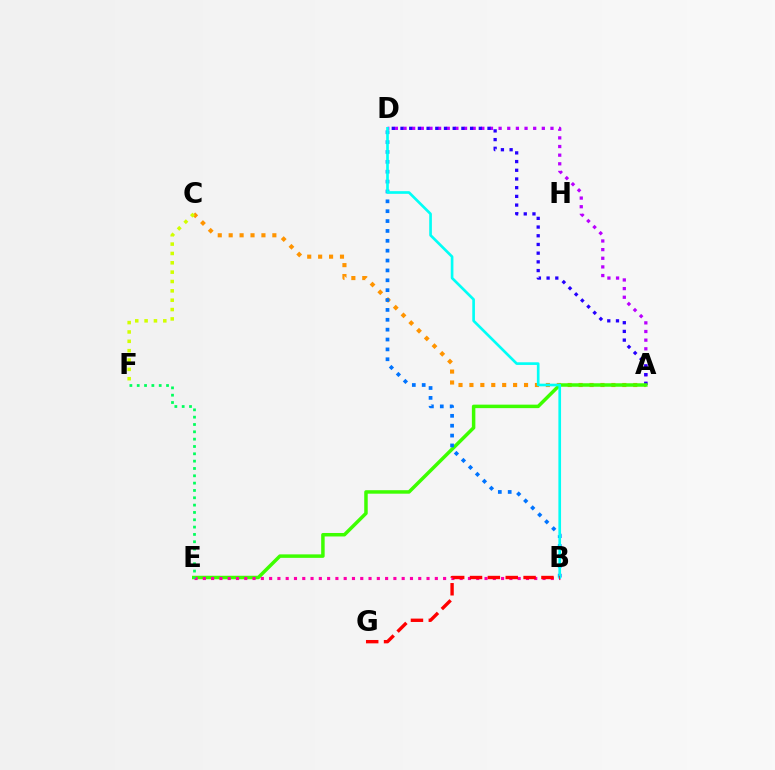{('A', 'D'): [{'color': '#b900ff', 'line_style': 'dotted', 'thickness': 2.35}, {'color': '#2500ff', 'line_style': 'dotted', 'thickness': 2.36}], ('A', 'C'): [{'color': '#ff9400', 'line_style': 'dotted', 'thickness': 2.97}], ('A', 'E'): [{'color': '#3dff00', 'line_style': 'solid', 'thickness': 2.51}], ('B', 'E'): [{'color': '#ff00ac', 'line_style': 'dotted', 'thickness': 2.25}], ('B', 'D'): [{'color': '#0074ff', 'line_style': 'dotted', 'thickness': 2.68}, {'color': '#00fff6', 'line_style': 'solid', 'thickness': 1.92}], ('C', 'F'): [{'color': '#d1ff00', 'line_style': 'dotted', 'thickness': 2.54}], ('E', 'F'): [{'color': '#00ff5c', 'line_style': 'dotted', 'thickness': 1.99}], ('B', 'G'): [{'color': '#ff0000', 'line_style': 'dashed', 'thickness': 2.43}]}